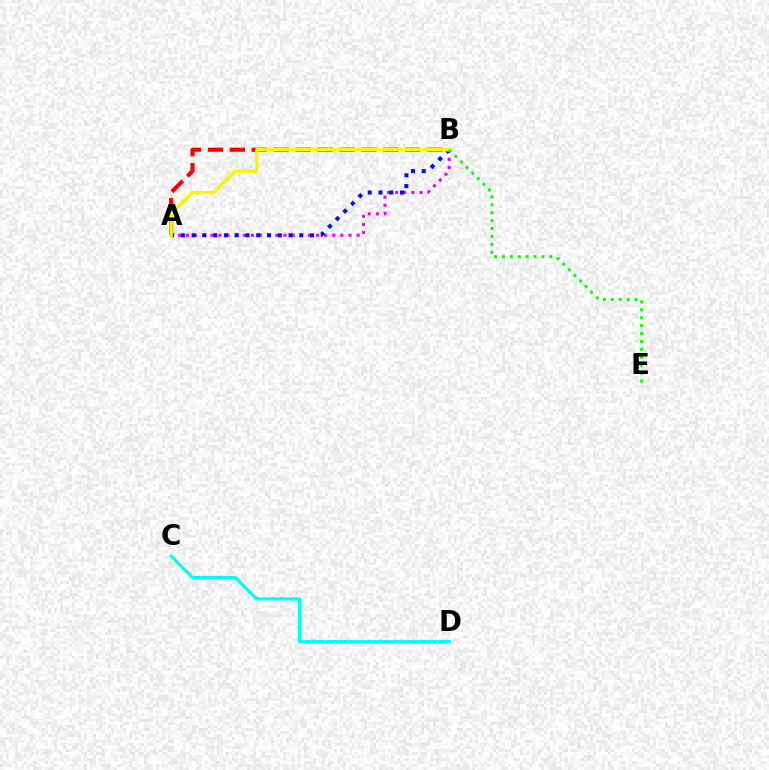{('C', 'D'): [{'color': '#00fff6', 'line_style': 'solid', 'thickness': 2.32}], ('A', 'B'): [{'color': '#ff0000', 'line_style': 'dashed', 'thickness': 2.98}, {'color': '#ee00ff', 'line_style': 'dotted', 'thickness': 2.21}, {'color': '#0010ff', 'line_style': 'dotted', 'thickness': 2.93}, {'color': '#fcf500', 'line_style': 'solid', 'thickness': 2.44}], ('B', 'E'): [{'color': '#08ff00', 'line_style': 'dotted', 'thickness': 2.15}]}